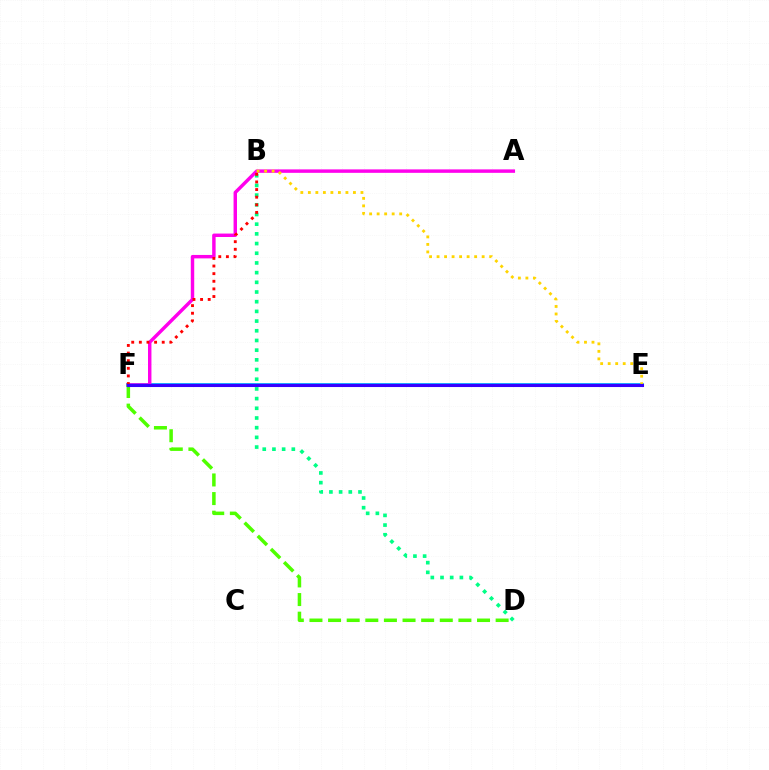{('E', 'F'): [{'color': '#009eff', 'line_style': 'solid', 'thickness': 2.69}, {'color': '#3700ff', 'line_style': 'solid', 'thickness': 2.21}], ('B', 'D'): [{'color': '#00ff86', 'line_style': 'dotted', 'thickness': 2.63}], ('A', 'F'): [{'color': '#ff00ed', 'line_style': 'solid', 'thickness': 2.48}], ('B', 'F'): [{'color': '#ff0000', 'line_style': 'dotted', 'thickness': 2.07}], ('D', 'F'): [{'color': '#4fff00', 'line_style': 'dashed', 'thickness': 2.53}], ('B', 'E'): [{'color': '#ffd500', 'line_style': 'dotted', 'thickness': 2.04}]}